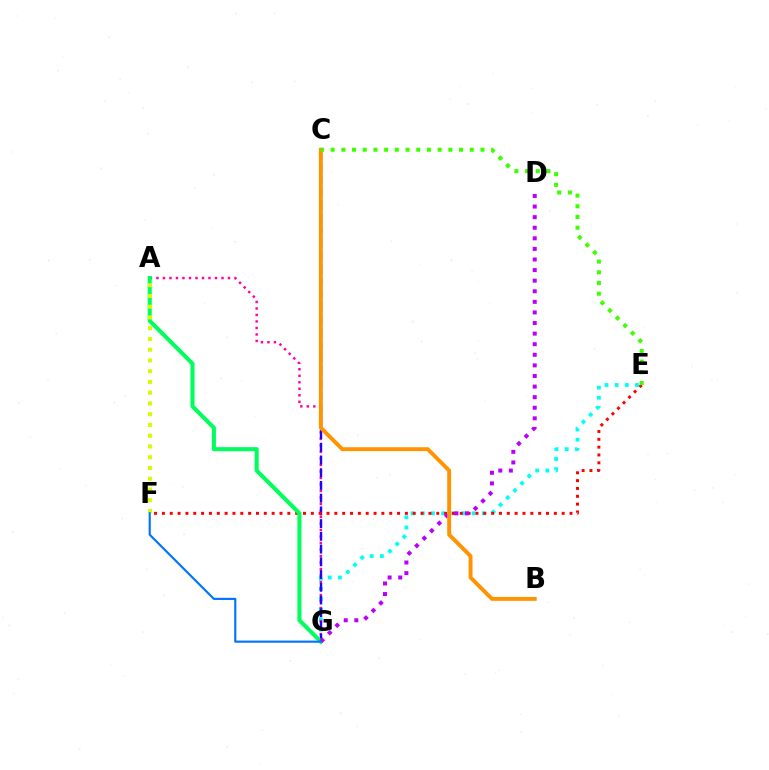{('E', 'G'): [{'color': '#00fff6', 'line_style': 'dotted', 'thickness': 2.76}], ('A', 'G'): [{'color': '#ff00ac', 'line_style': 'dotted', 'thickness': 1.77}, {'color': '#00ff5c', 'line_style': 'solid', 'thickness': 2.93}], ('C', 'G'): [{'color': '#2500ff', 'line_style': 'dashed', 'thickness': 1.73}], ('E', 'F'): [{'color': '#ff0000', 'line_style': 'dotted', 'thickness': 2.13}], ('A', 'F'): [{'color': '#d1ff00', 'line_style': 'dotted', 'thickness': 2.92}], ('D', 'G'): [{'color': '#b900ff', 'line_style': 'dotted', 'thickness': 2.88}], ('B', 'C'): [{'color': '#ff9400', 'line_style': 'solid', 'thickness': 2.82}], ('F', 'G'): [{'color': '#0074ff', 'line_style': 'solid', 'thickness': 1.55}], ('C', 'E'): [{'color': '#3dff00', 'line_style': 'dotted', 'thickness': 2.91}]}